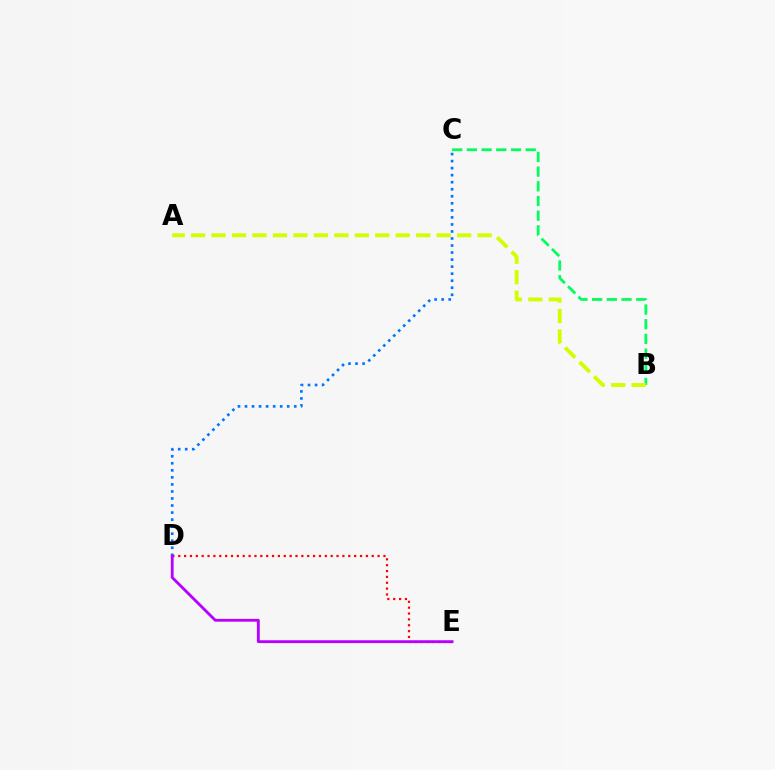{('D', 'E'): [{'color': '#ff0000', 'line_style': 'dotted', 'thickness': 1.59}, {'color': '#b900ff', 'line_style': 'solid', 'thickness': 2.04}], ('C', 'D'): [{'color': '#0074ff', 'line_style': 'dotted', 'thickness': 1.91}], ('B', 'C'): [{'color': '#00ff5c', 'line_style': 'dashed', 'thickness': 2.0}], ('A', 'B'): [{'color': '#d1ff00', 'line_style': 'dashed', 'thickness': 2.78}]}